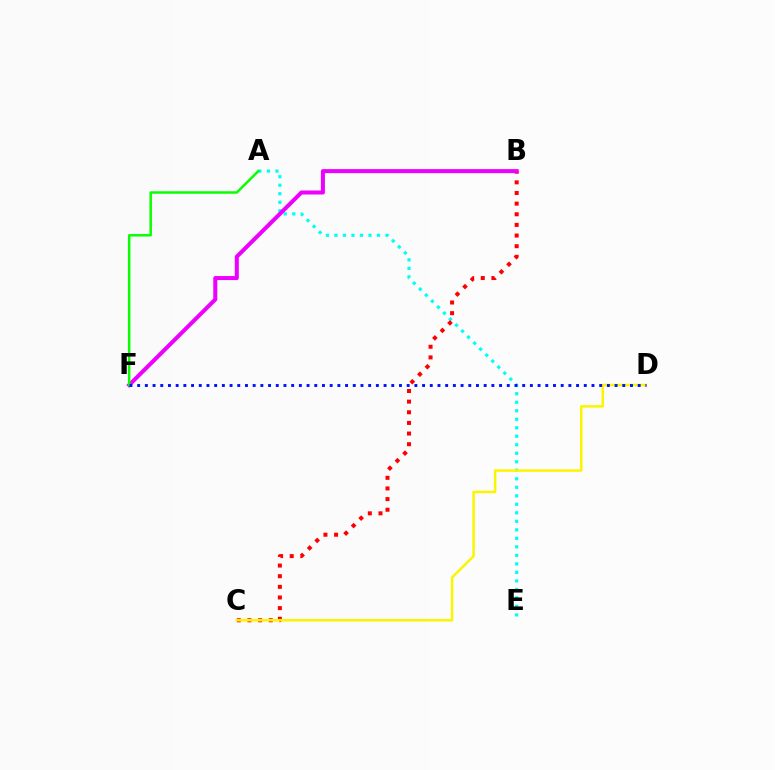{('A', 'E'): [{'color': '#00fff6', 'line_style': 'dotted', 'thickness': 2.31}], ('B', 'C'): [{'color': '#ff0000', 'line_style': 'dotted', 'thickness': 2.89}], ('C', 'D'): [{'color': '#fcf500', 'line_style': 'solid', 'thickness': 1.81}], ('B', 'F'): [{'color': '#ee00ff', 'line_style': 'solid', 'thickness': 2.9}], ('A', 'F'): [{'color': '#08ff00', 'line_style': 'solid', 'thickness': 1.79}], ('D', 'F'): [{'color': '#0010ff', 'line_style': 'dotted', 'thickness': 2.09}]}